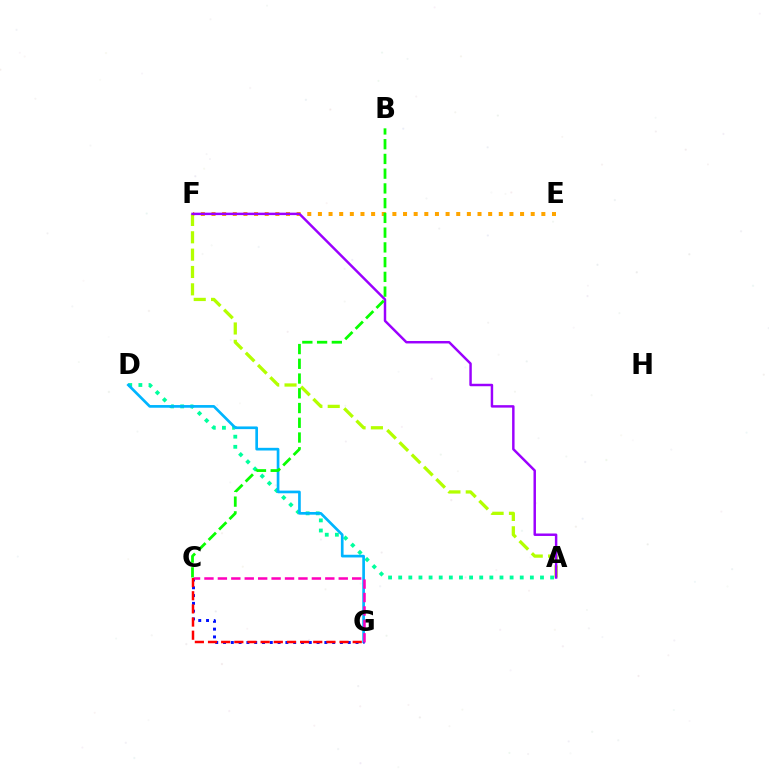{('A', 'D'): [{'color': '#00ff9d', 'line_style': 'dotted', 'thickness': 2.75}], ('A', 'F'): [{'color': '#b3ff00', 'line_style': 'dashed', 'thickness': 2.36}, {'color': '#9b00ff', 'line_style': 'solid', 'thickness': 1.77}], ('D', 'G'): [{'color': '#00b5ff', 'line_style': 'solid', 'thickness': 1.93}], ('E', 'F'): [{'color': '#ffa500', 'line_style': 'dotted', 'thickness': 2.89}], ('C', 'G'): [{'color': '#0010ff', 'line_style': 'dotted', 'thickness': 2.12}, {'color': '#ff00bd', 'line_style': 'dashed', 'thickness': 1.82}, {'color': '#ff0000', 'line_style': 'dashed', 'thickness': 1.79}], ('B', 'C'): [{'color': '#08ff00', 'line_style': 'dashed', 'thickness': 2.0}]}